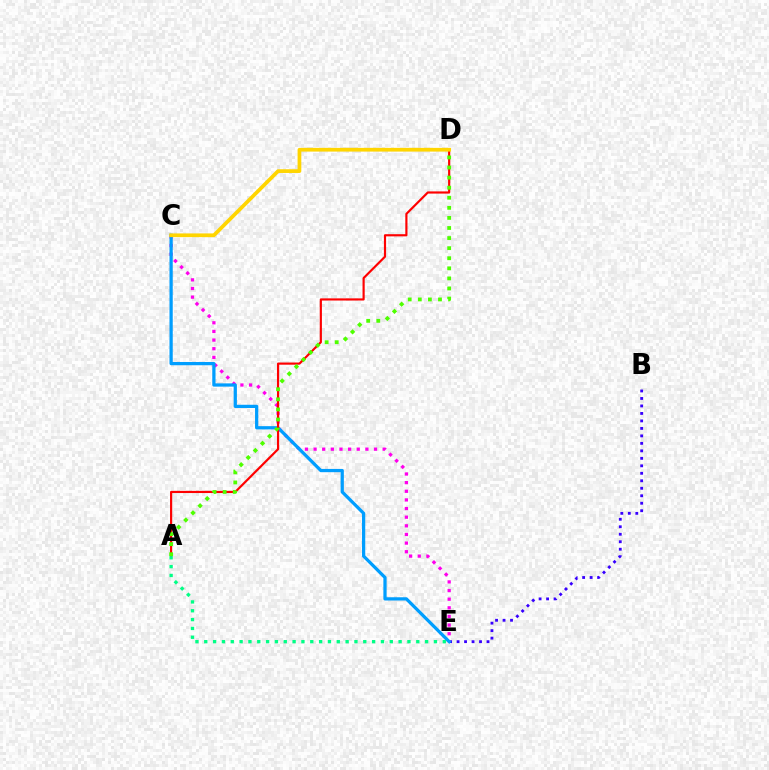{('B', 'E'): [{'color': '#3700ff', 'line_style': 'dotted', 'thickness': 2.03}], ('C', 'E'): [{'color': '#ff00ed', 'line_style': 'dotted', 'thickness': 2.35}, {'color': '#009eff', 'line_style': 'solid', 'thickness': 2.34}], ('A', 'D'): [{'color': '#ff0000', 'line_style': 'solid', 'thickness': 1.56}, {'color': '#4fff00', 'line_style': 'dotted', 'thickness': 2.74}], ('C', 'D'): [{'color': '#ffd500', 'line_style': 'solid', 'thickness': 2.68}], ('A', 'E'): [{'color': '#00ff86', 'line_style': 'dotted', 'thickness': 2.4}]}